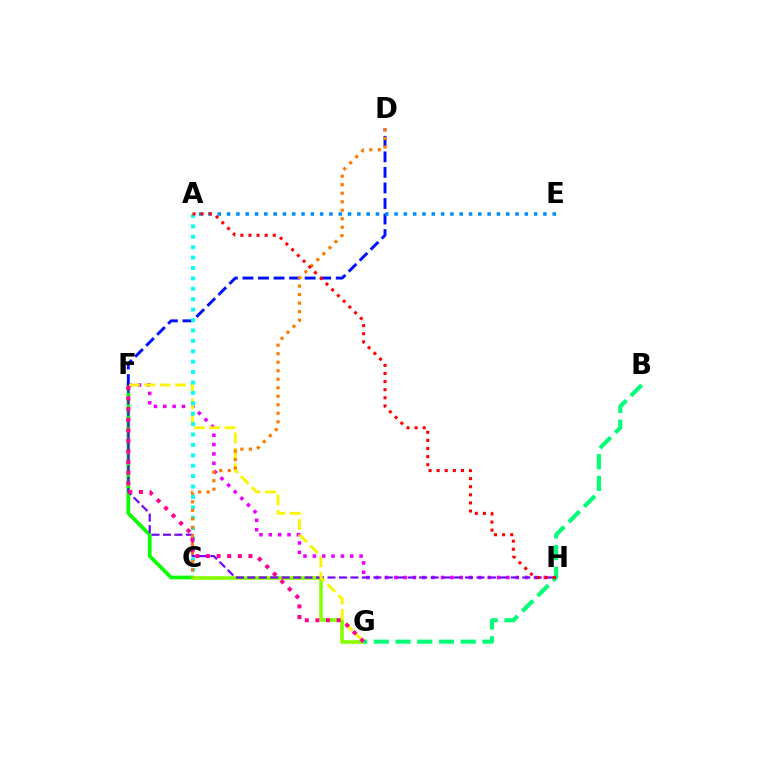{('C', 'F'): [{'color': '#08ff00', 'line_style': 'solid', 'thickness': 2.66}], ('F', 'H'): [{'color': '#ee00ff', 'line_style': 'dotted', 'thickness': 2.54}, {'color': '#7200ff', 'line_style': 'dashed', 'thickness': 1.56}], ('D', 'F'): [{'color': '#0010ff', 'line_style': 'dashed', 'thickness': 2.11}], ('C', 'G'): [{'color': '#84ff00', 'line_style': 'solid', 'thickness': 2.58}], ('F', 'G'): [{'color': '#fcf500', 'line_style': 'dashed', 'thickness': 2.09}, {'color': '#ff0094', 'line_style': 'dotted', 'thickness': 2.88}], ('A', 'C'): [{'color': '#00fff6', 'line_style': 'dotted', 'thickness': 2.83}], ('B', 'G'): [{'color': '#00ff74', 'line_style': 'dashed', 'thickness': 2.95}], ('A', 'E'): [{'color': '#008cff', 'line_style': 'dotted', 'thickness': 2.53}], ('C', 'D'): [{'color': '#ff7c00', 'line_style': 'dotted', 'thickness': 2.31}], ('A', 'H'): [{'color': '#ff0000', 'line_style': 'dotted', 'thickness': 2.2}]}